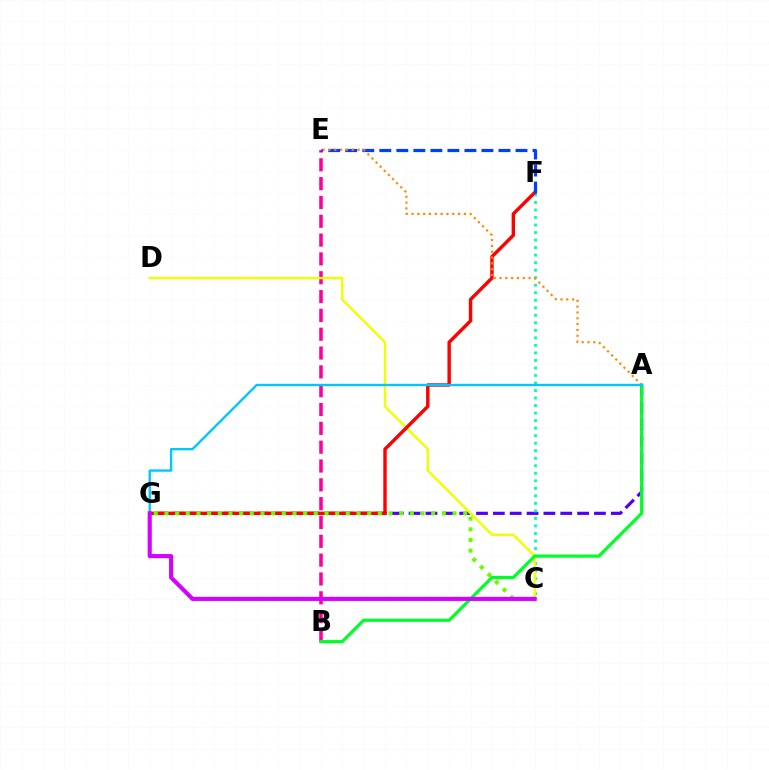{('A', 'G'): [{'color': '#4f00ff', 'line_style': 'dashed', 'thickness': 2.29}, {'color': '#00c7ff', 'line_style': 'solid', 'thickness': 1.7}], ('C', 'F'): [{'color': '#00ffaf', 'line_style': 'dotted', 'thickness': 2.04}], ('B', 'E'): [{'color': '#ff00a0', 'line_style': 'dashed', 'thickness': 2.56}], ('C', 'D'): [{'color': '#eeff00', 'line_style': 'solid', 'thickness': 1.72}], ('F', 'G'): [{'color': '#ff0000', 'line_style': 'solid', 'thickness': 2.46}], ('E', 'F'): [{'color': '#003fff', 'line_style': 'dashed', 'thickness': 2.31}], ('A', 'B'): [{'color': '#00ff27', 'line_style': 'solid', 'thickness': 2.31}], ('A', 'E'): [{'color': '#ff8800', 'line_style': 'dotted', 'thickness': 1.58}], ('C', 'G'): [{'color': '#66ff00', 'line_style': 'dotted', 'thickness': 2.9}, {'color': '#d600ff', 'line_style': 'solid', 'thickness': 2.96}]}